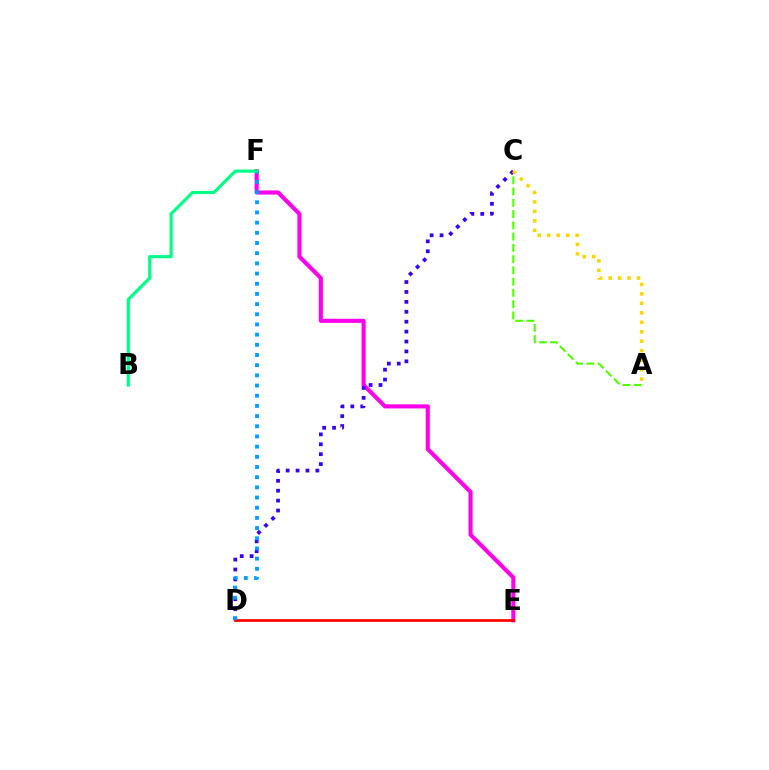{('A', 'C'): [{'color': '#4fff00', 'line_style': 'dashed', 'thickness': 1.53}, {'color': '#ffd500', 'line_style': 'dotted', 'thickness': 2.57}], ('E', 'F'): [{'color': '#ff00ed', 'line_style': 'solid', 'thickness': 2.96}], ('C', 'D'): [{'color': '#3700ff', 'line_style': 'dotted', 'thickness': 2.69}], ('D', 'E'): [{'color': '#ff0000', 'line_style': 'solid', 'thickness': 1.98}], ('D', 'F'): [{'color': '#009eff', 'line_style': 'dotted', 'thickness': 2.77}], ('B', 'F'): [{'color': '#00ff86', 'line_style': 'solid', 'thickness': 2.28}]}